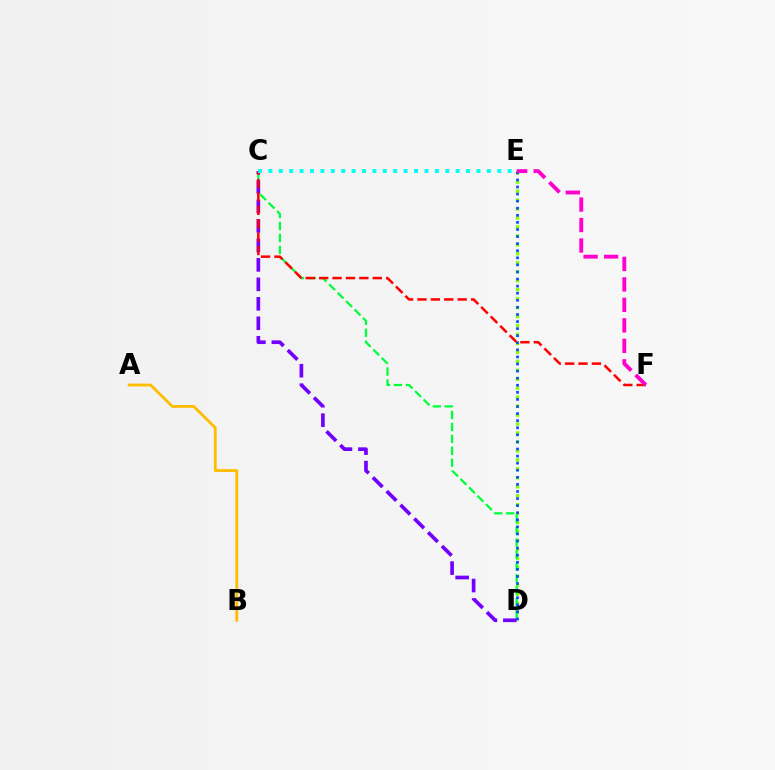{('D', 'E'): [{'color': '#84ff00', 'line_style': 'dotted', 'thickness': 2.43}, {'color': '#004bff', 'line_style': 'dotted', 'thickness': 1.92}], ('C', 'D'): [{'color': '#00ff39', 'line_style': 'dashed', 'thickness': 1.62}, {'color': '#7200ff', 'line_style': 'dashed', 'thickness': 2.65}], ('A', 'B'): [{'color': '#ffbd00', 'line_style': 'solid', 'thickness': 2.02}], ('C', 'F'): [{'color': '#ff0000', 'line_style': 'dashed', 'thickness': 1.82}], ('C', 'E'): [{'color': '#00fff6', 'line_style': 'dotted', 'thickness': 2.83}], ('E', 'F'): [{'color': '#ff00cf', 'line_style': 'dashed', 'thickness': 2.78}]}